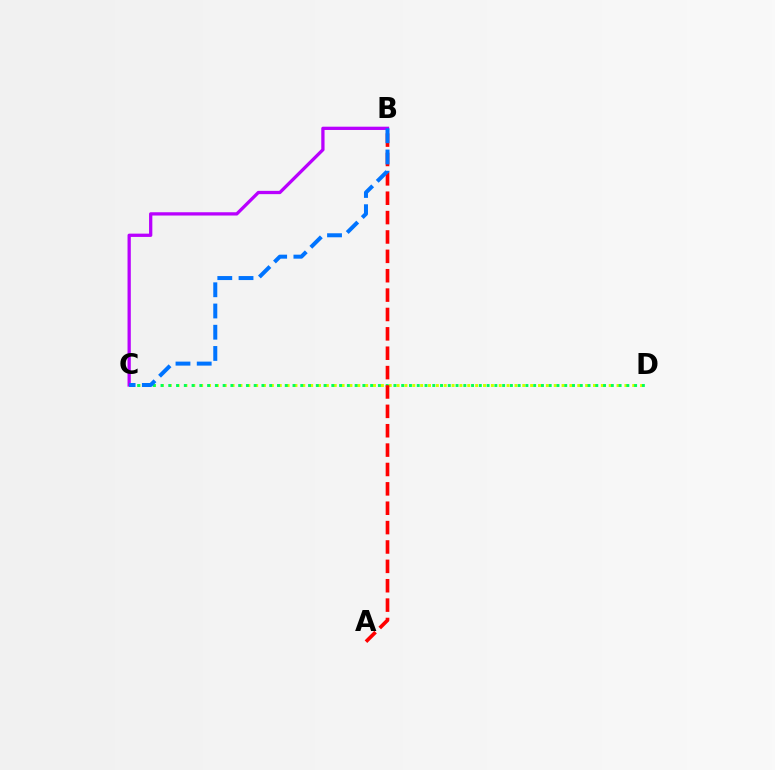{('C', 'D'): [{'color': '#d1ff00', 'line_style': 'dotted', 'thickness': 2.13}, {'color': '#00ff5c', 'line_style': 'dotted', 'thickness': 2.11}], ('A', 'B'): [{'color': '#ff0000', 'line_style': 'dashed', 'thickness': 2.63}], ('B', 'C'): [{'color': '#b900ff', 'line_style': 'solid', 'thickness': 2.36}, {'color': '#0074ff', 'line_style': 'dashed', 'thickness': 2.88}]}